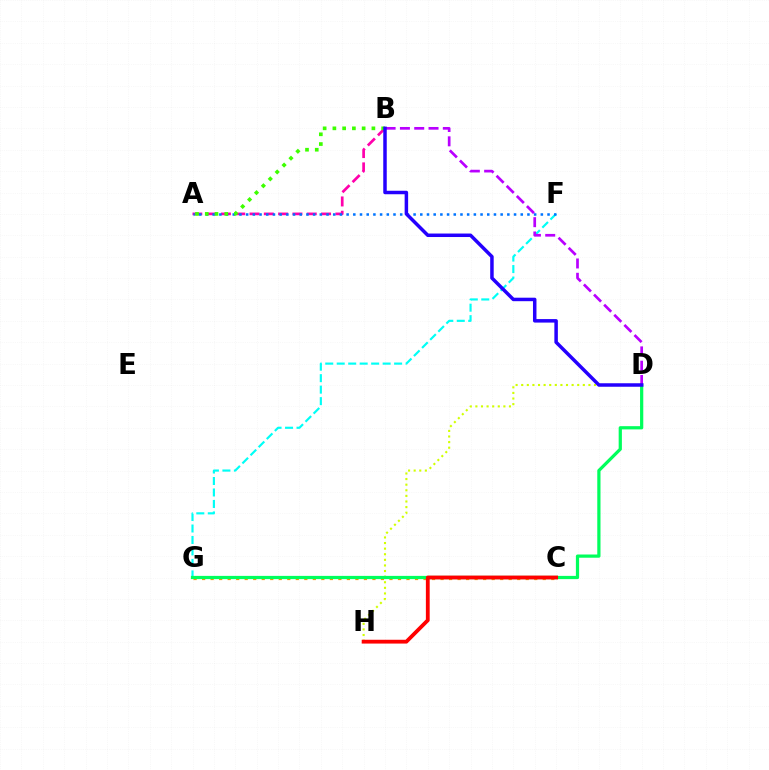{('C', 'G'): [{'color': '#ff9400', 'line_style': 'dotted', 'thickness': 2.31}], ('D', 'H'): [{'color': '#d1ff00', 'line_style': 'dotted', 'thickness': 1.52}], ('F', 'G'): [{'color': '#00fff6', 'line_style': 'dashed', 'thickness': 1.56}], ('A', 'B'): [{'color': '#ff00ac', 'line_style': 'dashed', 'thickness': 1.94}, {'color': '#3dff00', 'line_style': 'dotted', 'thickness': 2.65}], ('D', 'G'): [{'color': '#00ff5c', 'line_style': 'solid', 'thickness': 2.32}], ('C', 'H'): [{'color': '#ff0000', 'line_style': 'solid', 'thickness': 2.74}], ('B', 'D'): [{'color': '#b900ff', 'line_style': 'dashed', 'thickness': 1.94}, {'color': '#2500ff', 'line_style': 'solid', 'thickness': 2.52}], ('A', 'F'): [{'color': '#0074ff', 'line_style': 'dotted', 'thickness': 1.82}]}